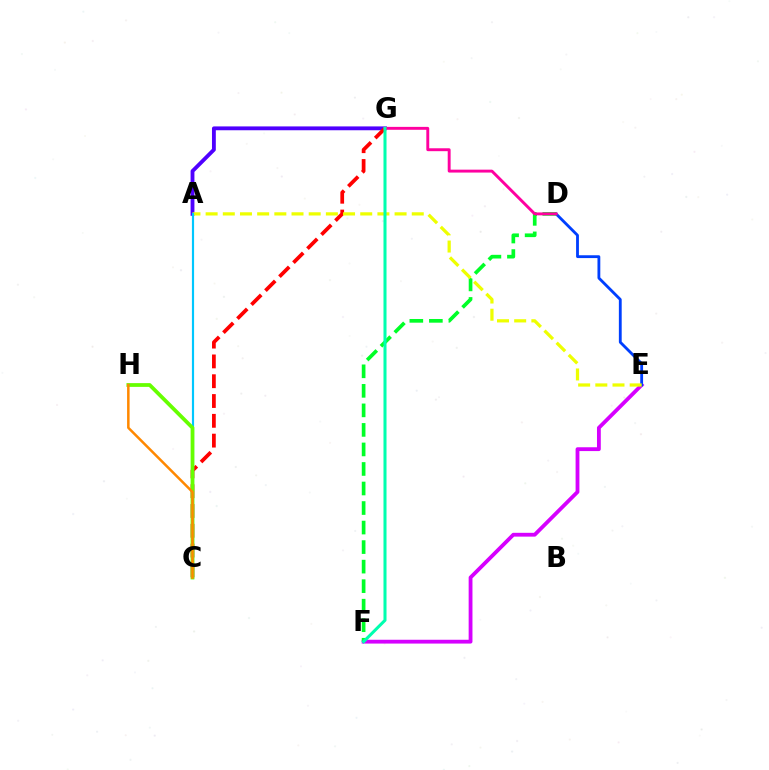{('A', 'G'): [{'color': '#4f00ff', 'line_style': 'solid', 'thickness': 2.77}], ('E', 'F'): [{'color': '#d600ff', 'line_style': 'solid', 'thickness': 2.75}], ('D', 'E'): [{'color': '#003fff', 'line_style': 'solid', 'thickness': 2.03}], ('C', 'G'): [{'color': '#ff0000', 'line_style': 'dashed', 'thickness': 2.69}], ('D', 'F'): [{'color': '#00ff27', 'line_style': 'dashed', 'thickness': 2.65}], ('A', 'E'): [{'color': '#eeff00', 'line_style': 'dashed', 'thickness': 2.33}], ('D', 'G'): [{'color': '#ff00a0', 'line_style': 'solid', 'thickness': 2.09}], ('F', 'G'): [{'color': '#00ffaf', 'line_style': 'solid', 'thickness': 2.19}], ('A', 'C'): [{'color': '#00c7ff', 'line_style': 'solid', 'thickness': 1.56}], ('C', 'H'): [{'color': '#66ff00', 'line_style': 'solid', 'thickness': 2.7}, {'color': '#ff8800', 'line_style': 'solid', 'thickness': 1.81}]}